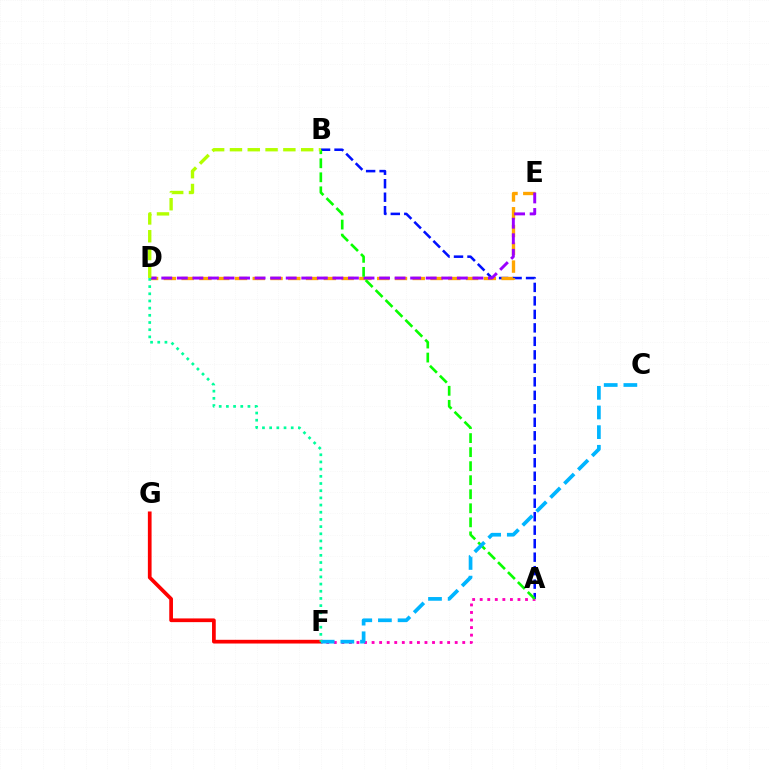{('A', 'F'): [{'color': '#ff00bd', 'line_style': 'dotted', 'thickness': 2.05}], ('F', 'G'): [{'color': '#ff0000', 'line_style': 'solid', 'thickness': 2.67}], ('A', 'B'): [{'color': '#0010ff', 'line_style': 'dashed', 'thickness': 1.83}, {'color': '#08ff00', 'line_style': 'dashed', 'thickness': 1.91}], ('D', 'E'): [{'color': '#ffa500', 'line_style': 'dashed', 'thickness': 2.42}, {'color': '#9b00ff', 'line_style': 'dashed', 'thickness': 2.11}], ('C', 'F'): [{'color': '#00b5ff', 'line_style': 'dashed', 'thickness': 2.67}], ('B', 'D'): [{'color': '#b3ff00', 'line_style': 'dashed', 'thickness': 2.42}], ('D', 'F'): [{'color': '#00ff9d', 'line_style': 'dotted', 'thickness': 1.95}]}